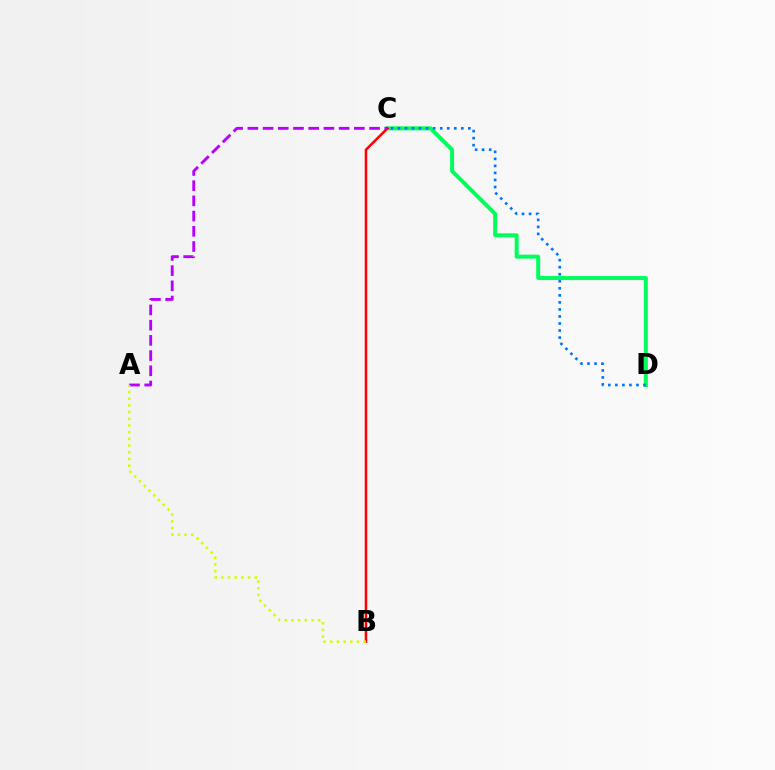{('C', 'D'): [{'color': '#00ff5c', 'line_style': 'solid', 'thickness': 2.88}, {'color': '#0074ff', 'line_style': 'dotted', 'thickness': 1.91}], ('B', 'C'): [{'color': '#ff0000', 'line_style': 'solid', 'thickness': 1.82}], ('A', 'C'): [{'color': '#b900ff', 'line_style': 'dashed', 'thickness': 2.07}], ('A', 'B'): [{'color': '#d1ff00', 'line_style': 'dotted', 'thickness': 1.82}]}